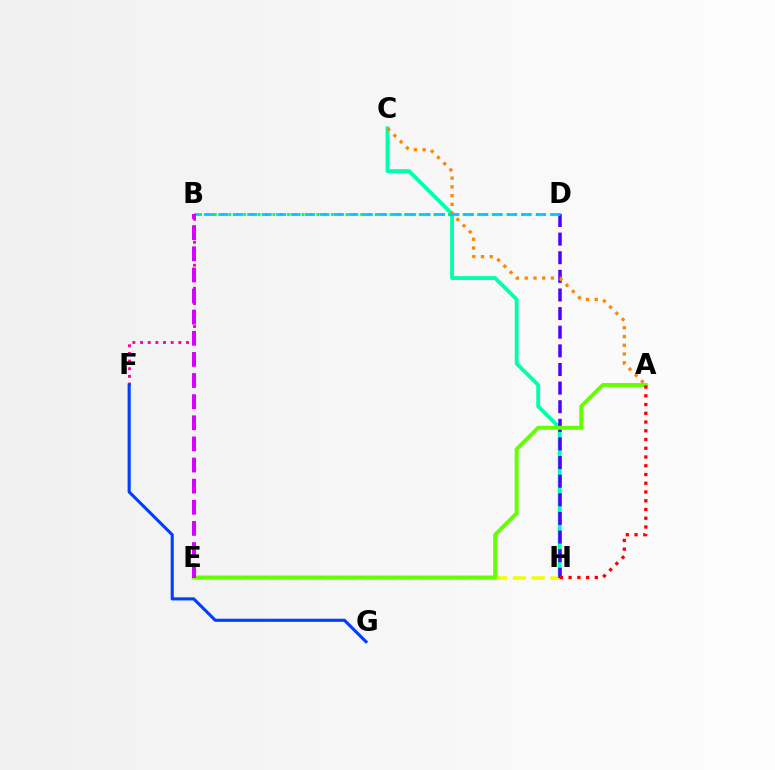{('C', 'H'): [{'color': '#00ffaf', 'line_style': 'solid', 'thickness': 2.78}], ('E', 'H'): [{'color': '#eeff00', 'line_style': 'dashed', 'thickness': 2.55}], ('B', 'F'): [{'color': '#ff00a0', 'line_style': 'dotted', 'thickness': 2.08}], ('F', 'G'): [{'color': '#003fff', 'line_style': 'solid', 'thickness': 2.23}], ('B', 'D'): [{'color': '#00ff27', 'line_style': 'dotted', 'thickness': 1.99}, {'color': '#00c7ff', 'line_style': 'dashed', 'thickness': 1.96}], ('D', 'H'): [{'color': '#4f00ff', 'line_style': 'dashed', 'thickness': 2.53}], ('A', 'E'): [{'color': '#66ff00', 'line_style': 'solid', 'thickness': 2.84}], ('A', 'C'): [{'color': '#ff8800', 'line_style': 'dotted', 'thickness': 2.38}], ('B', 'E'): [{'color': '#d600ff', 'line_style': 'dashed', 'thickness': 2.87}], ('A', 'H'): [{'color': '#ff0000', 'line_style': 'dotted', 'thickness': 2.38}]}